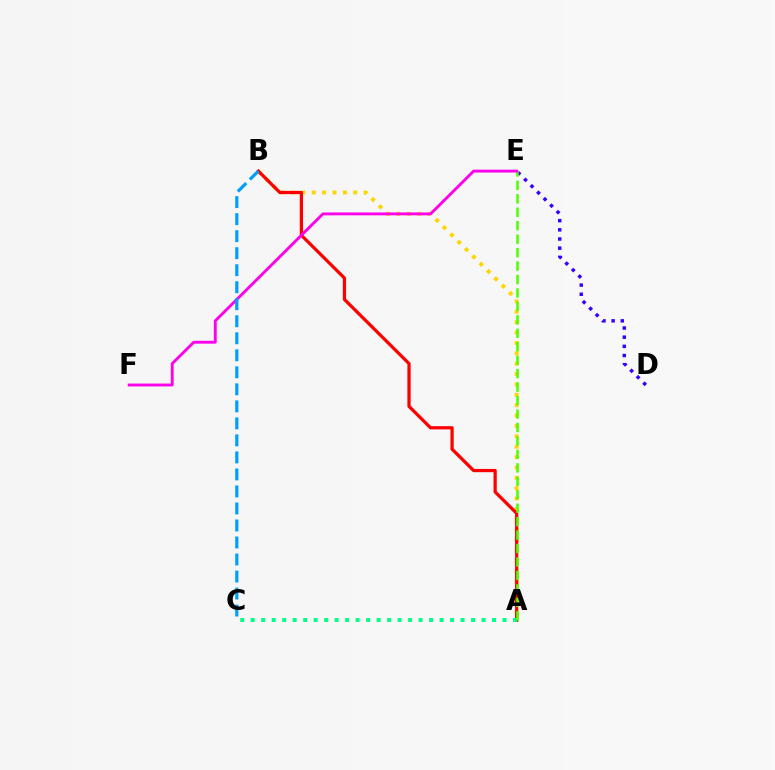{('D', 'E'): [{'color': '#3700ff', 'line_style': 'dotted', 'thickness': 2.49}], ('A', 'B'): [{'color': '#ffd500', 'line_style': 'dotted', 'thickness': 2.82}, {'color': '#ff0000', 'line_style': 'solid', 'thickness': 2.33}], ('A', 'C'): [{'color': '#00ff86', 'line_style': 'dotted', 'thickness': 2.85}], ('A', 'E'): [{'color': '#4fff00', 'line_style': 'dashed', 'thickness': 1.83}], ('E', 'F'): [{'color': '#ff00ed', 'line_style': 'solid', 'thickness': 2.07}], ('B', 'C'): [{'color': '#009eff', 'line_style': 'dashed', 'thickness': 2.31}]}